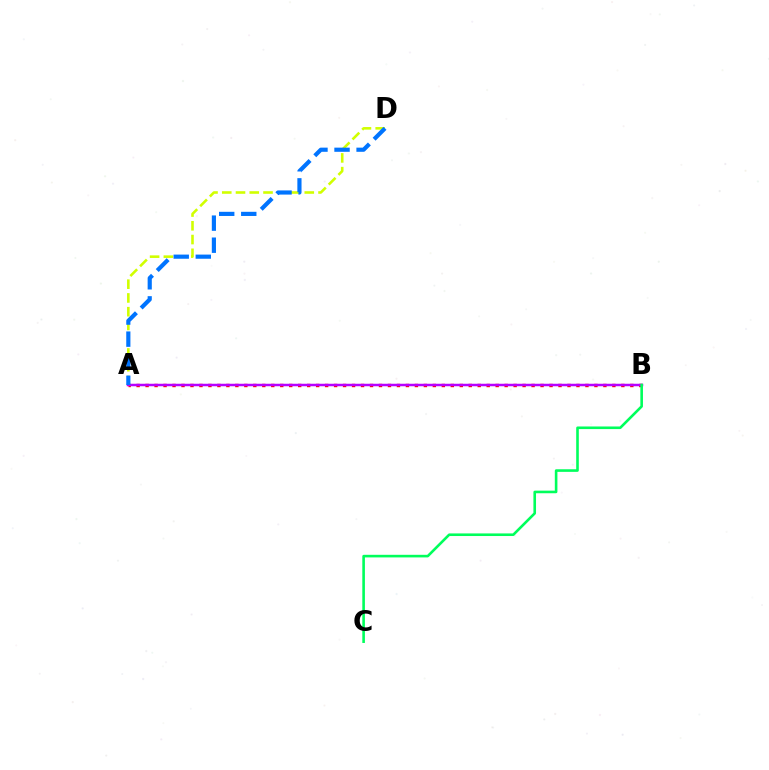{('A', 'B'): [{'color': '#ff0000', 'line_style': 'dotted', 'thickness': 2.44}, {'color': '#b900ff', 'line_style': 'solid', 'thickness': 1.79}], ('A', 'D'): [{'color': '#d1ff00', 'line_style': 'dashed', 'thickness': 1.87}, {'color': '#0074ff', 'line_style': 'dashed', 'thickness': 3.0}], ('B', 'C'): [{'color': '#00ff5c', 'line_style': 'solid', 'thickness': 1.88}]}